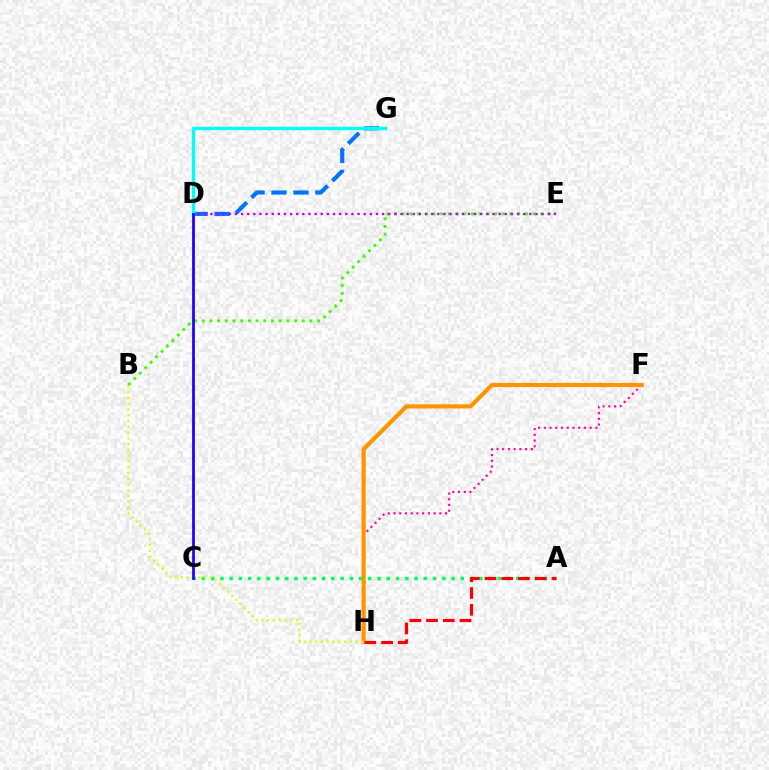{('B', 'E'): [{'color': '#3dff00', 'line_style': 'dotted', 'thickness': 2.09}], ('F', 'H'): [{'color': '#ff00ac', 'line_style': 'dotted', 'thickness': 1.56}, {'color': '#ff9400', 'line_style': 'solid', 'thickness': 3.0}], ('D', 'G'): [{'color': '#0074ff', 'line_style': 'dashed', 'thickness': 2.98}, {'color': '#00fff6', 'line_style': 'solid', 'thickness': 2.38}], ('A', 'C'): [{'color': '#00ff5c', 'line_style': 'dotted', 'thickness': 2.51}], ('D', 'E'): [{'color': '#b900ff', 'line_style': 'dotted', 'thickness': 1.67}], ('B', 'H'): [{'color': '#d1ff00', 'line_style': 'dotted', 'thickness': 1.57}], ('C', 'D'): [{'color': '#2500ff', 'line_style': 'solid', 'thickness': 2.0}], ('A', 'H'): [{'color': '#ff0000', 'line_style': 'dashed', 'thickness': 2.27}]}